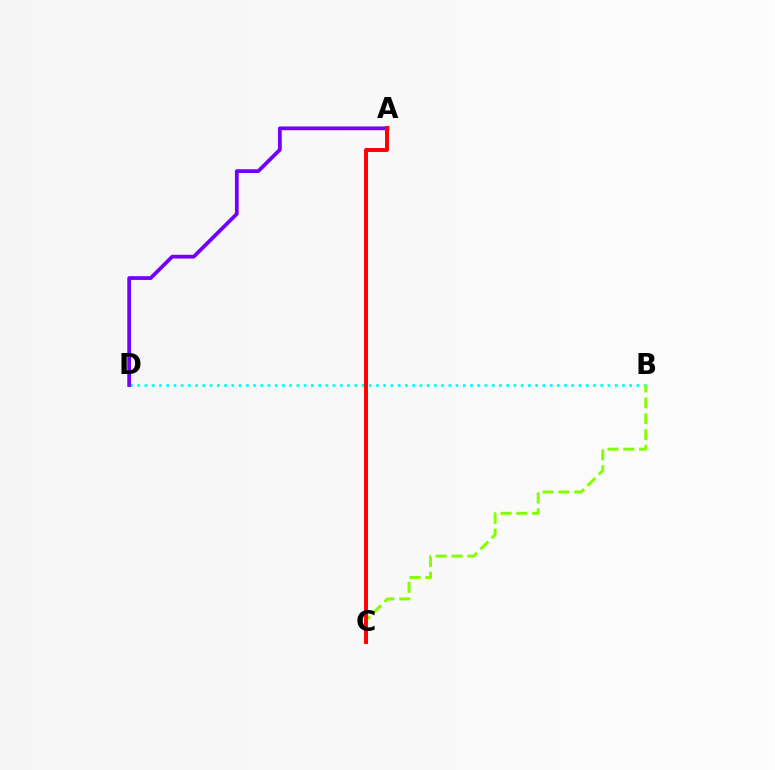{('B', 'D'): [{'color': '#00fff6', 'line_style': 'dotted', 'thickness': 1.97}], ('A', 'D'): [{'color': '#7200ff', 'line_style': 'solid', 'thickness': 2.71}], ('B', 'C'): [{'color': '#84ff00', 'line_style': 'dashed', 'thickness': 2.15}], ('A', 'C'): [{'color': '#ff0000', 'line_style': 'solid', 'thickness': 2.83}]}